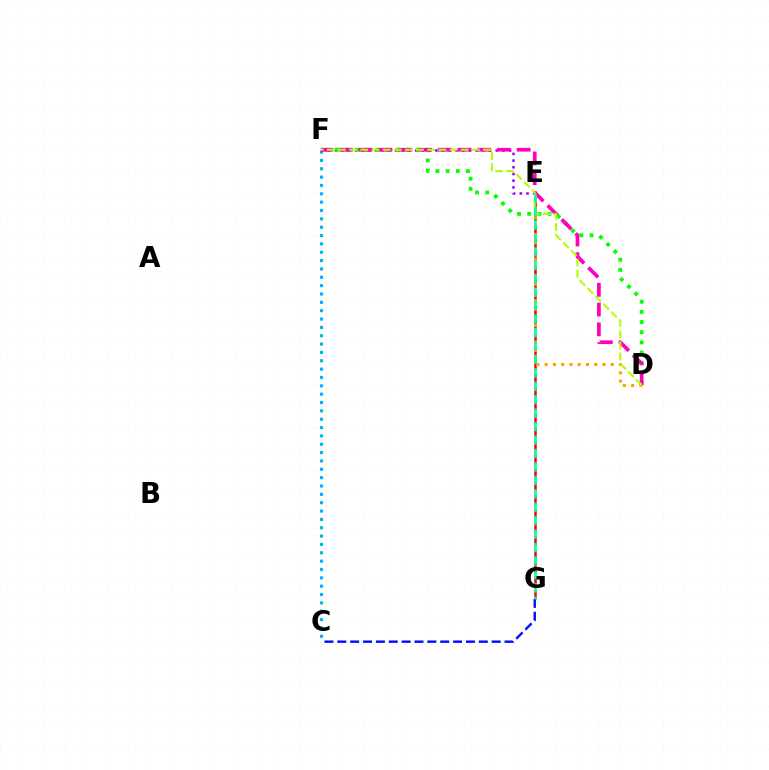{('E', 'G'): [{'color': '#ff0000', 'line_style': 'dashed', 'thickness': 1.84}, {'color': '#00ff9d', 'line_style': 'dashed', 'thickness': 1.83}], ('C', 'F'): [{'color': '#00b5ff', 'line_style': 'dotted', 'thickness': 2.27}], ('D', 'E'): [{'color': '#ffa500', 'line_style': 'dotted', 'thickness': 2.25}], ('C', 'G'): [{'color': '#0010ff', 'line_style': 'dashed', 'thickness': 1.75}], ('E', 'F'): [{'color': '#9b00ff', 'line_style': 'dotted', 'thickness': 1.82}], ('D', 'F'): [{'color': '#08ff00', 'line_style': 'dotted', 'thickness': 2.76}, {'color': '#ff00bd', 'line_style': 'dashed', 'thickness': 2.68}, {'color': '#b3ff00', 'line_style': 'dashed', 'thickness': 1.52}]}